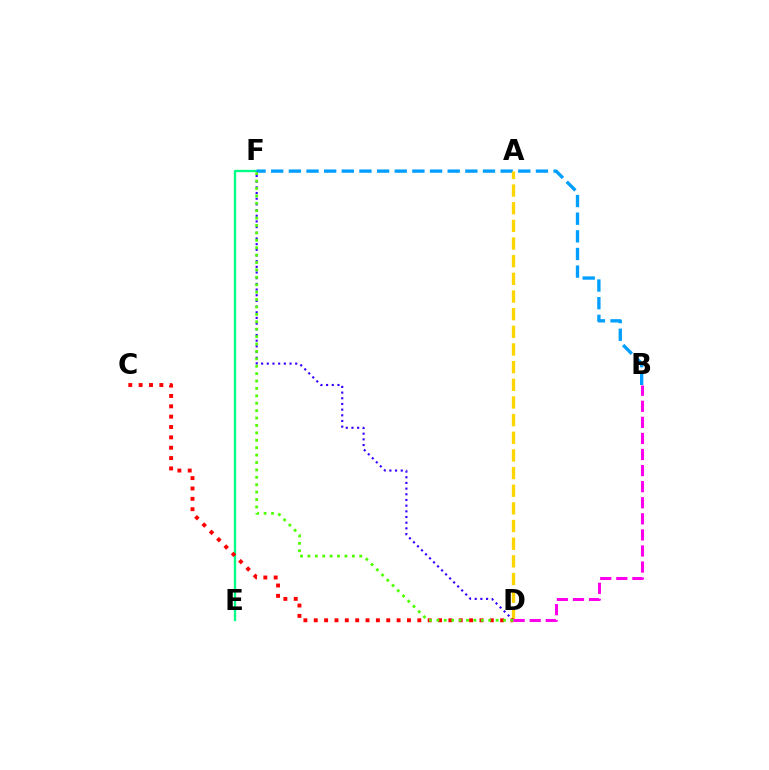{('E', 'F'): [{'color': '#00ff86', 'line_style': 'solid', 'thickness': 1.67}], ('B', 'F'): [{'color': '#009eff', 'line_style': 'dashed', 'thickness': 2.4}], ('A', 'D'): [{'color': '#ffd500', 'line_style': 'dashed', 'thickness': 2.4}], ('D', 'F'): [{'color': '#3700ff', 'line_style': 'dotted', 'thickness': 1.54}, {'color': '#4fff00', 'line_style': 'dotted', 'thickness': 2.01}], ('C', 'D'): [{'color': '#ff0000', 'line_style': 'dotted', 'thickness': 2.81}], ('B', 'D'): [{'color': '#ff00ed', 'line_style': 'dashed', 'thickness': 2.18}]}